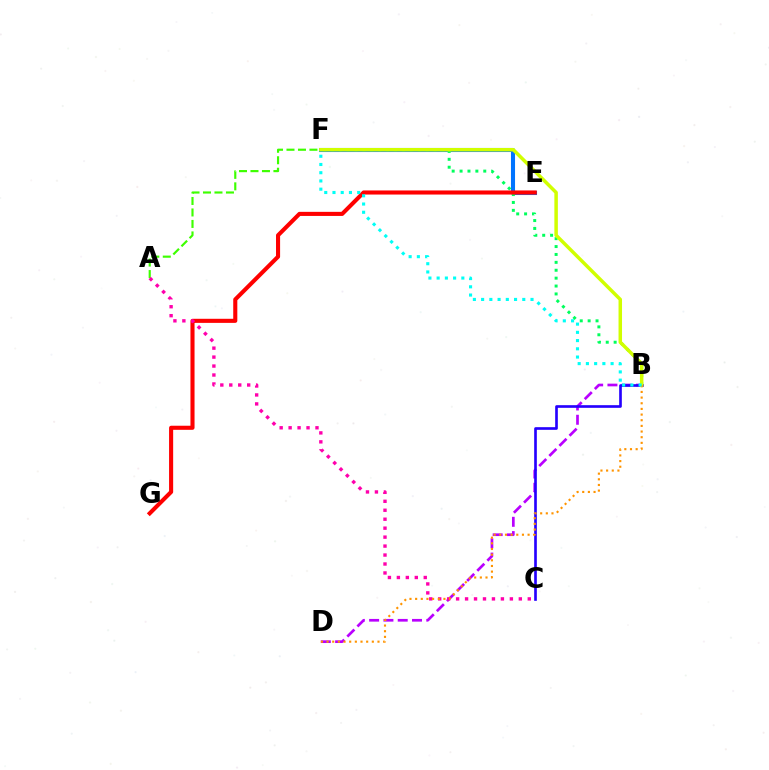{('A', 'F'): [{'color': '#3dff00', 'line_style': 'dashed', 'thickness': 1.56}], ('E', 'F'): [{'color': '#0074ff', 'line_style': 'solid', 'thickness': 2.93}], ('B', 'F'): [{'color': '#00ff5c', 'line_style': 'dotted', 'thickness': 2.15}, {'color': '#d1ff00', 'line_style': 'solid', 'thickness': 2.51}, {'color': '#00fff6', 'line_style': 'dotted', 'thickness': 2.24}], ('B', 'D'): [{'color': '#b900ff', 'line_style': 'dashed', 'thickness': 1.94}, {'color': '#ff9400', 'line_style': 'dotted', 'thickness': 1.54}], ('E', 'G'): [{'color': '#ff0000', 'line_style': 'solid', 'thickness': 2.94}], ('B', 'C'): [{'color': '#2500ff', 'line_style': 'solid', 'thickness': 1.91}], ('A', 'C'): [{'color': '#ff00ac', 'line_style': 'dotted', 'thickness': 2.43}]}